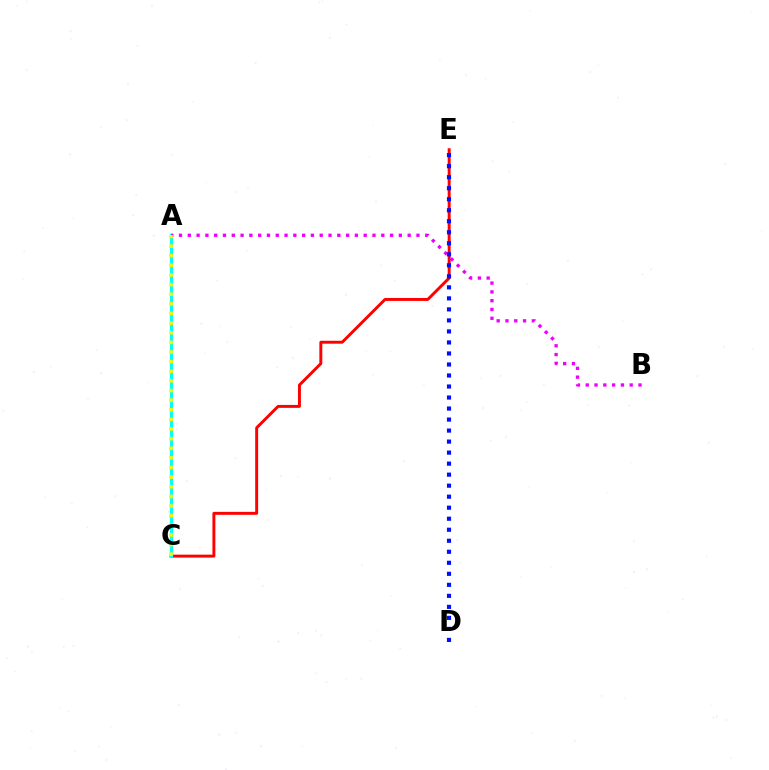{('C', 'E'): [{'color': '#ff0000', 'line_style': 'solid', 'thickness': 2.11}], ('A', 'C'): [{'color': '#08ff00', 'line_style': 'dashed', 'thickness': 1.83}, {'color': '#00fff6', 'line_style': 'solid', 'thickness': 2.33}, {'color': '#fcf500', 'line_style': 'dotted', 'thickness': 2.62}], ('A', 'B'): [{'color': '#ee00ff', 'line_style': 'dotted', 'thickness': 2.39}], ('D', 'E'): [{'color': '#0010ff', 'line_style': 'dotted', 'thickness': 2.99}]}